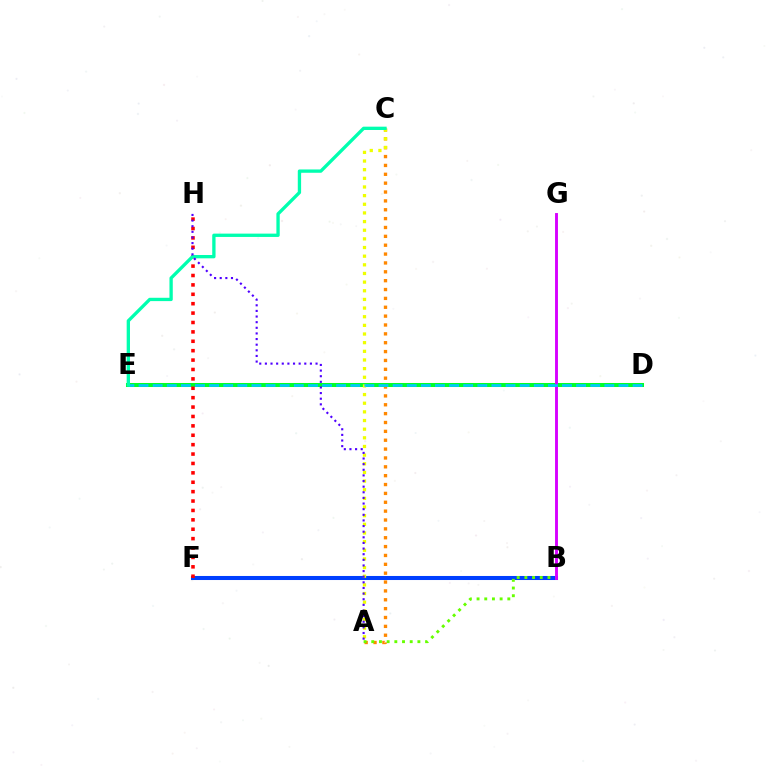{('B', 'F'): [{'color': '#003fff', 'line_style': 'solid', 'thickness': 2.91}], ('A', 'C'): [{'color': '#ff8800', 'line_style': 'dotted', 'thickness': 2.41}, {'color': '#eeff00', 'line_style': 'dotted', 'thickness': 2.35}], ('D', 'E'): [{'color': '#ff00a0', 'line_style': 'dashed', 'thickness': 1.92}, {'color': '#00ff27', 'line_style': 'solid', 'thickness': 2.9}, {'color': '#00c7ff', 'line_style': 'dashed', 'thickness': 1.92}], ('A', 'B'): [{'color': '#66ff00', 'line_style': 'dotted', 'thickness': 2.09}], ('F', 'H'): [{'color': '#ff0000', 'line_style': 'dotted', 'thickness': 2.55}], ('B', 'G'): [{'color': '#d600ff', 'line_style': 'solid', 'thickness': 2.08}], ('C', 'E'): [{'color': '#00ffaf', 'line_style': 'solid', 'thickness': 2.39}], ('A', 'H'): [{'color': '#4f00ff', 'line_style': 'dotted', 'thickness': 1.53}]}